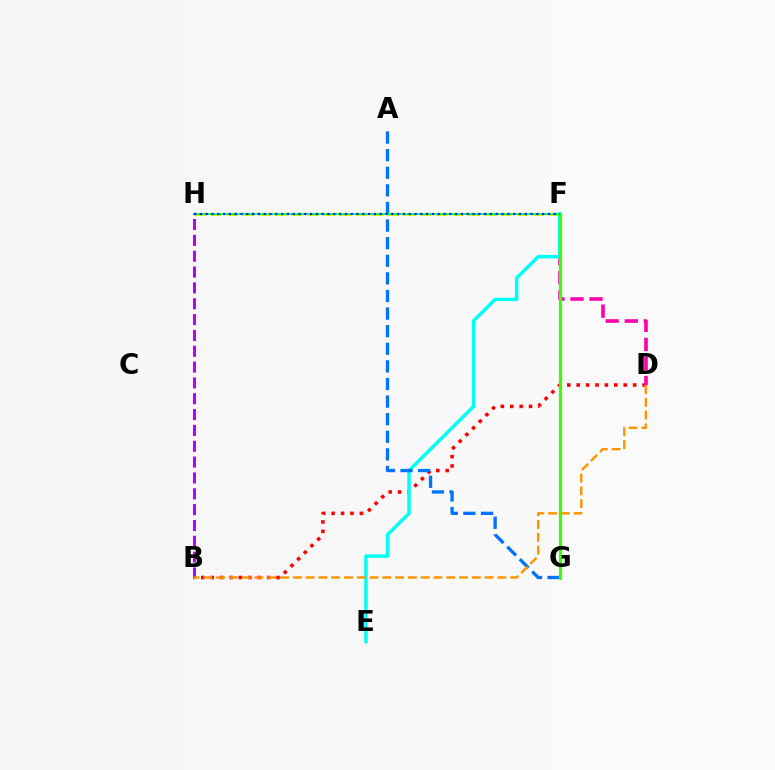{('F', 'H'): [{'color': '#d1ff00', 'line_style': 'dashed', 'thickness': 2.19}, {'color': '#00ff5c', 'line_style': 'solid', 'thickness': 1.51}, {'color': '#2500ff', 'line_style': 'dotted', 'thickness': 1.58}], ('B', 'D'): [{'color': '#ff0000', 'line_style': 'dotted', 'thickness': 2.56}, {'color': '#ff9400', 'line_style': 'dashed', 'thickness': 1.74}], ('D', 'F'): [{'color': '#ff00ac', 'line_style': 'dashed', 'thickness': 2.59}], ('E', 'F'): [{'color': '#00fff6', 'line_style': 'solid', 'thickness': 2.5}], ('B', 'H'): [{'color': '#b900ff', 'line_style': 'dashed', 'thickness': 2.15}], ('A', 'G'): [{'color': '#0074ff', 'line_style': 'dashed', 'thickness': 2.39}], ('F', 'G'): [{'color': '#3dff00', 'line_style': 'solid', 'thickness': 2.29}]}